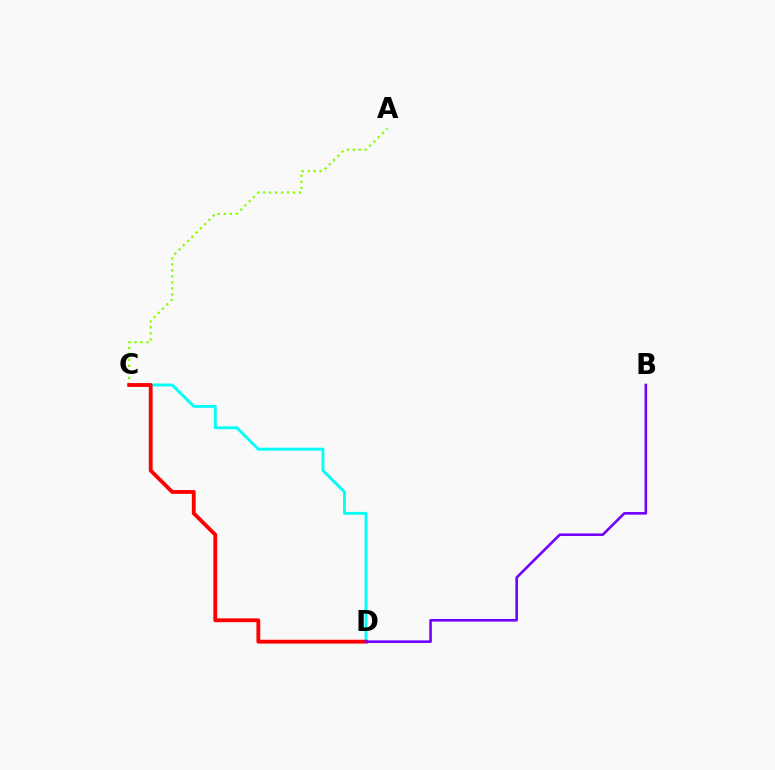{('A', 'C'): [{'color': '#84ff00', 'line_style': 'dotted', 'thickness': 1.63}], ('C', 'D'): [{'color': '#00fff6', 'line_style': 'solid', 'thickness': 2.08}, {'color': '#ff0000', 'line_style': 'solid', 'thickness': 2.75}], ('B', 'D'): [{'color': '#7200ff', 'line_style': 'solid', 'thickness': 1.87}]}